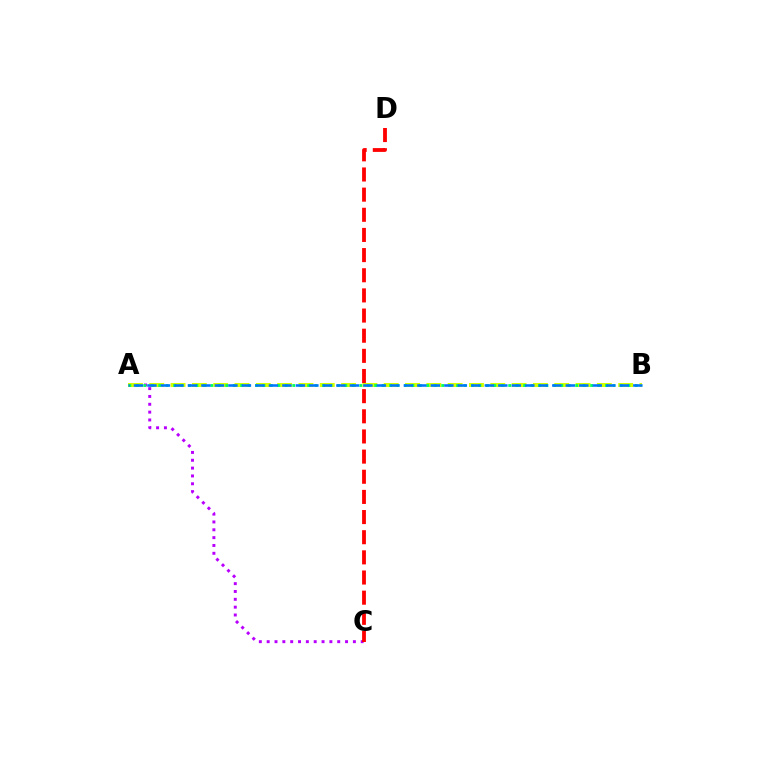{('A', 'C'): [{'color': '#b900ff', 'line_style': 'dotted', 'thickness': 2.13}], ('A', 'B'): [{'color': '#d1ff00', 'line_style': 'dashed', 'thickness': 2.9}, {'color': '#00ff5c', 'line_style': 'dotted', 'thickness': 2.02}, {'color': '#0074ff', 'line_style': 'dashed', 'thickness': 1.83}], ('C', 'D'): [{'color': '#ff0000', 'line_style': 'dashed', 'thickness': 2.74}]}